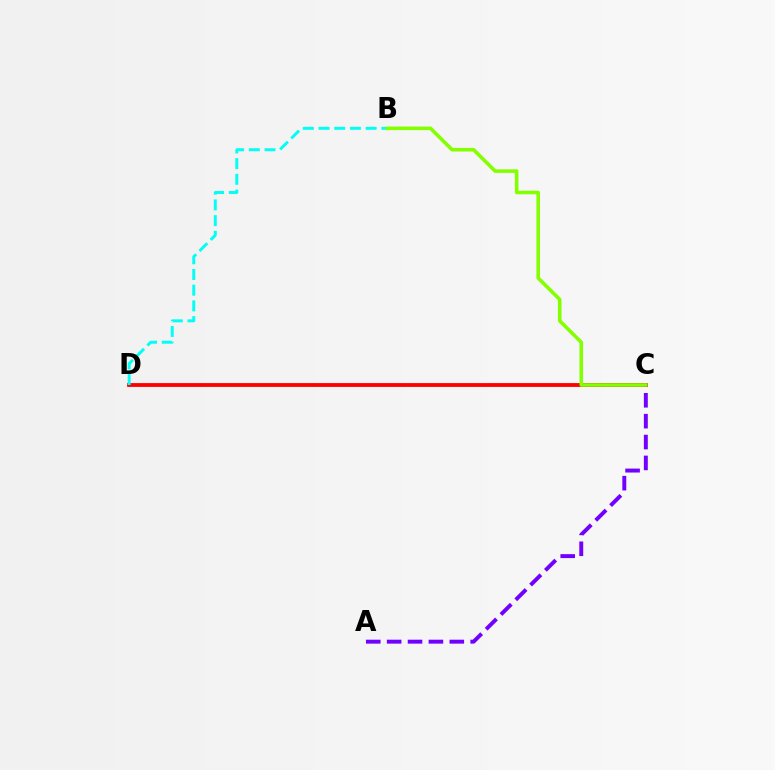{('A', 'C'): [{'color': '#7200ff', 'line_style': 'dashed', 'thickness': 2.84}], ('C', 'D'): [{'color': '#ff0000', 'line_style': 'solid', 'thickness': 2.74}], ('B', 'D'): [{'color': '#00fff6', 'line_style': 'dashed', 'thickness': 2.13}], ('B', 'C'): [{'color': '#84ff00', 'line_style': 'solid', 'thickness': 2.58}]}